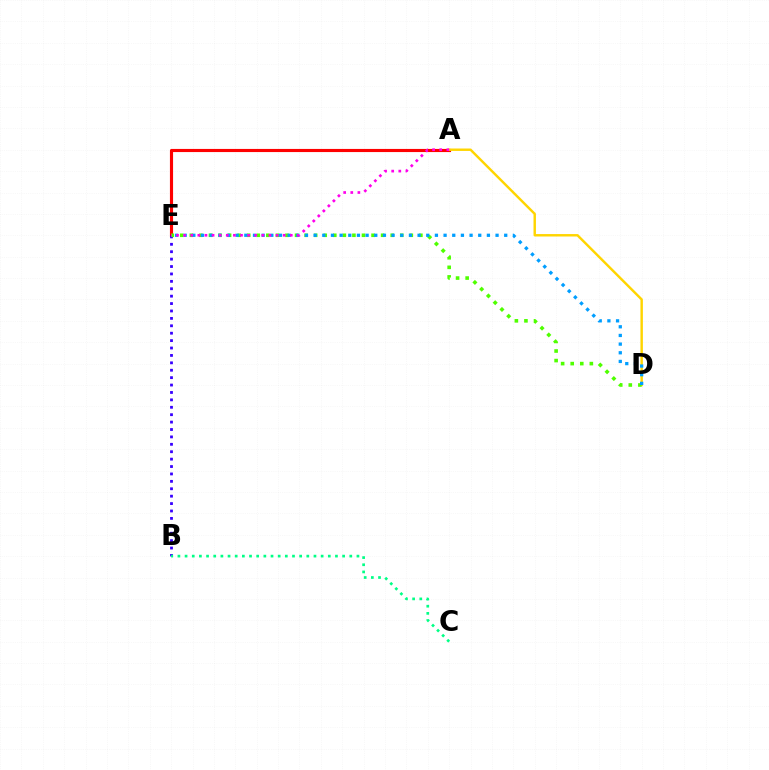{('A', 'E'): [{'color': '#ff0000', 'line_style': 'solid', 'thickness': 2.26}, {'color': '#ff00ed', 'line_style': 'dotted', 'thickness': 1.93}], ('A', 'D'): [{'color': '#ffd500', 'line_style': 'solid', 'thickness': 1.75}], ('B', 'E'): [{'color': '#3700ff', 'line_style': 'dotted', 'thickness': 2.01}], ('D', 'E'): [{'color': '#4fff00', 'line_style': 'dotted', 'thickness': 2.6}, {'color': '#009eff', 'line_style': 'dotted', 'thickness': 2.35}], ('B', 'C'): [{'color': '#00ff86', 'line_style': 'dotted', 'thickness': 1.95}]}